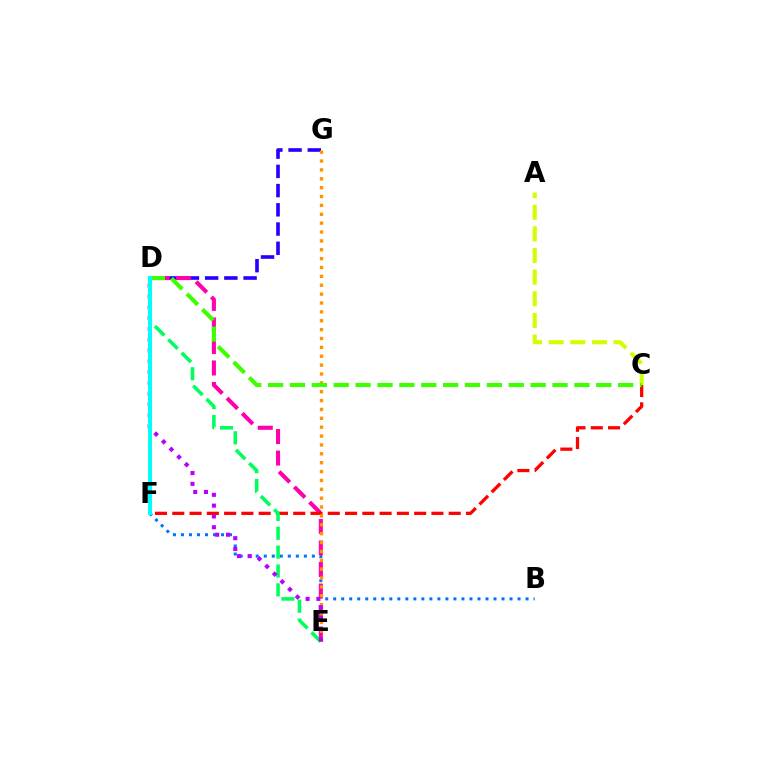{('B', 'F'): [{'color': '#0074ff', 'line_style': 'dotted', 'thickness': 2.18}], ('D', 'G'): [{'color': '#2500ff', 'line_style': 'dashed', 'thickness': 2.61}], ('D', 'E'): [{'color': '#ff00ac', 'line_style': 'dashed', 'thickness': 2.93}, {'color': '#00ff5c', 'line_style': 'dashed', 'thickness': 2.56}, {'color': '#b900ff', 'line_style': 'dotted', 'thickness': 2.93}], ('C', 'F'): [{'color': '#ff0000', 'line_style': 'dashed', 'thickness': 2.35}], ('A', 'C'): [{'color': '#d1ff00', 'line_style': 'dashed', 'thickness': 2.94}], ('E', 'G'): [{'color': '#ff9400', 'line_style': 'dotted', 'thickness': 2.41}], ('C', 'D'): [{'color': '#3dff00', 'line_style': 'dashed', 'thickness': 2.97}], ('D', 'F'): [{'color': '#00fff6', 'line_style': 'solid', 'thickness': 2.9}]}